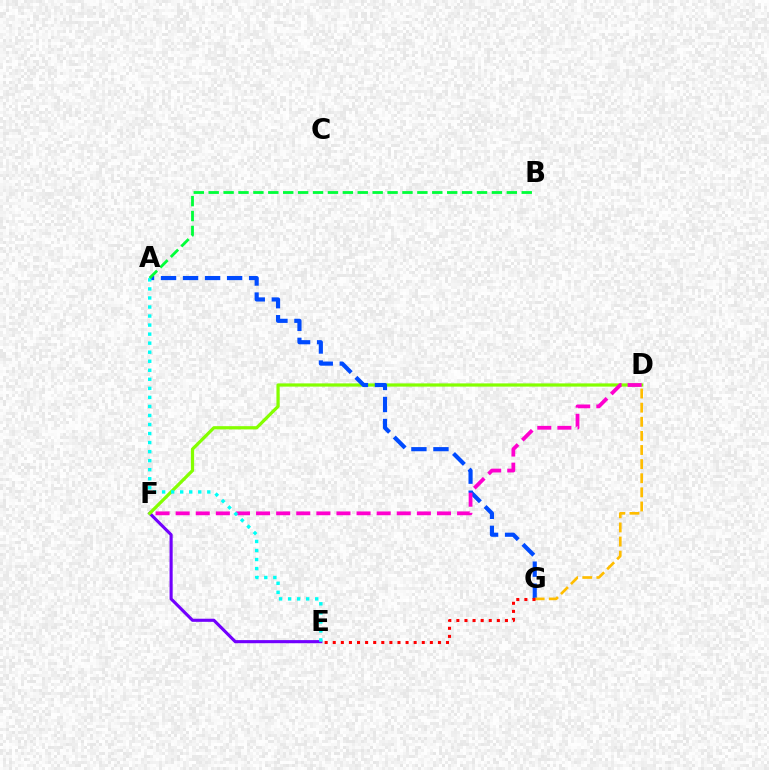{('E', 'F'): [{'color': '#7200ff', 'line_style': 'solid', 'thickness': 2.24}], ('D', 'F'): [{'color': '#84ff00', 'line_style': 'solid', 'thickness': 2.33}, {'color': '#ff00cf', 'line_style': 'dashed', 'thickness': 2.73}], ('A', 'G'): [{'color': '#004bff', 'line_style': 'dashed', 'thickness': 2.99}], ('D', 'G'): [{'color': '#ffbd00', 'line_style': 'dashed', 'thickness': 1.92}], ('E', 'G'): [{'color': '#ff0000', 'line_style': 'dotted', 'thickness': 2.2}], ('A', 'E'): [{'color': '#00fff6', 'line_style': 'dotted', 'thickness': 2.46}], ('A', 'B'): [{'color': '#00ff39', 'line_style': 'dashed', 'thickness': 2.03}]}